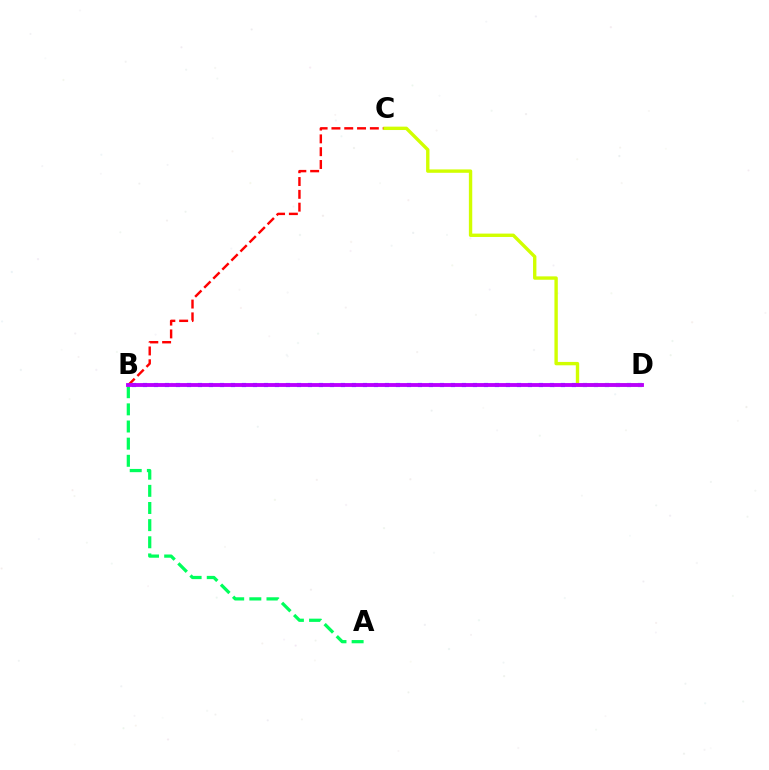{('B', 'D'): [{'color': '#0074ff', 'line_style': 'dotted', 'thickness': 2.99}, {'color': '#b900ff', 'line_style': 'solid', 'thickness': 2.77}], ('B', 'C'): [{'color': '#ff0000', 'line_style': 'dashed', 'thickness': 1.74}], ('A', 'B'): [{'color': '#00ff5c', 'line_style': 'dashed', 'thickness': 2.33}], ('C', 'D'): [{'color': '#d1ff00', 'line_style': 'solid', 'thickness': 2.43}]}